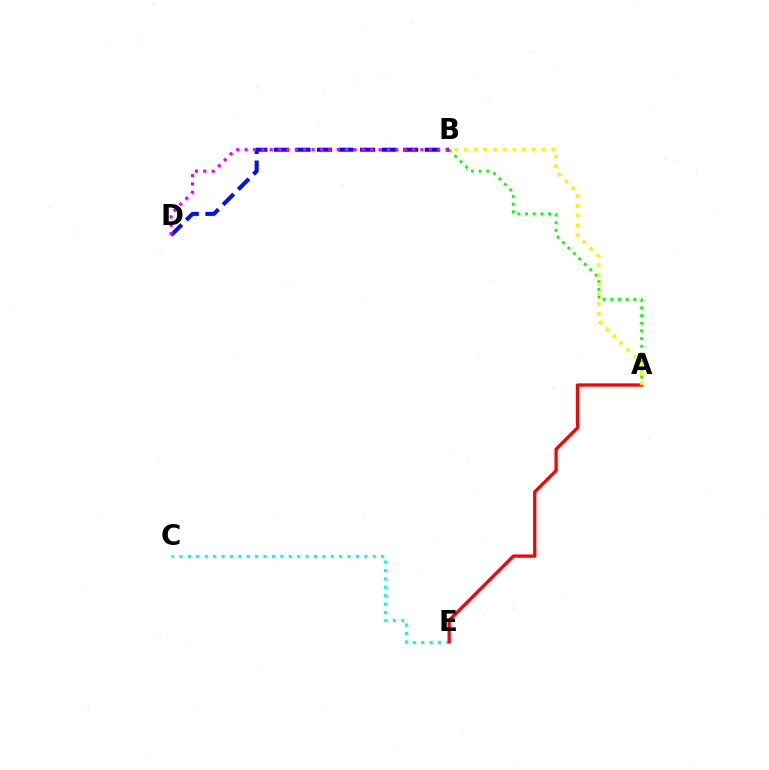{('C', 'E'): [{'color': '#00fff6', 'line_style': 'dotted', 'thickness': 2.28}], ('A', 'B'): [{'color': '#08ff00', 'line_style': 'dotted', 'thickness': 2.08}, {'color': '#fcf500', 'line_style': 'dotted', 'thickness': 2.64}], ('B', 'D'): [{'color': '#0010ff', 'line_style': 'dashed', 'thickness': 2.93}, {'color': '#ee00ff', 'line_style': 'dotted', 'thickness': 2.27}], ('A', 'E'): [{'color': '#ff0000', 'line_style': 'solid', 'thickness': 2.36}]}